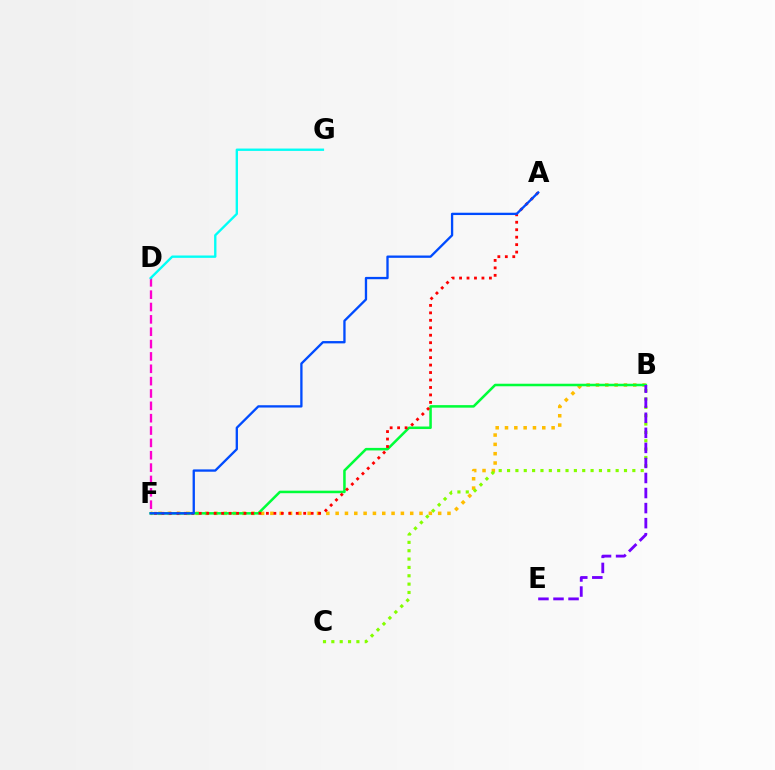{('B', 'F'): [{'color': '#ffbd00', 'line_style': 'dotted', 'thickness': 2.53}, {'color': '#00ff39', 'line_style': 'solid', 'thickness': 1.82}], ('B', 'C'): [{'color': '#84ff00', 'line_style': 'dotted', 'thickness': 2.27}], ('D', 'F'): [{'color': '#ff00cf', 'line_style': 'dashed', 'thickness': 1.68}], ('A', 'F'): [{'color': '#ff0000', 'line_style': 'dotted', 'thickness': 2.03}, {'color': '#004bff', 'line_style': 'solid', 'thickness': 1.67}], ('D', 'G'): [{'color': '#00fff6', 'line_style': 'solid', 'thickness': 1.69}], ('B', 'E'): [{'color': '#7200ff', 'line_style': 'dashed', 'thickness': 2.04}]}